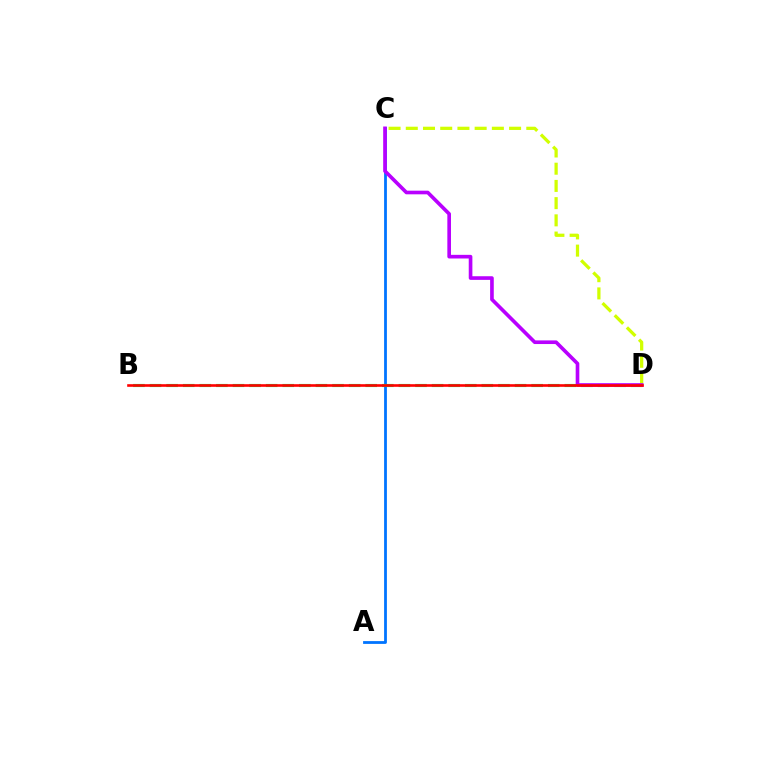{('A', 'C'): [{'color': '#0074ff', 'line_style': 'solid', 'thickness': 2.01}], ('B', 'D'): [{'color': '#00ff5c', 'line_style': 'dashed', 'thickness': 2.25}, {'color': '#ff0000', 'line_style': 'solid', 'thickness': 1.89}], ('C', 'D'): [{'color': '#d1ff00', 'line_style': 'dashed', 'thickness': 2.34}, {'color': '#b900ff', 'line_style': 'solid', 'thickness': 2.62}]}